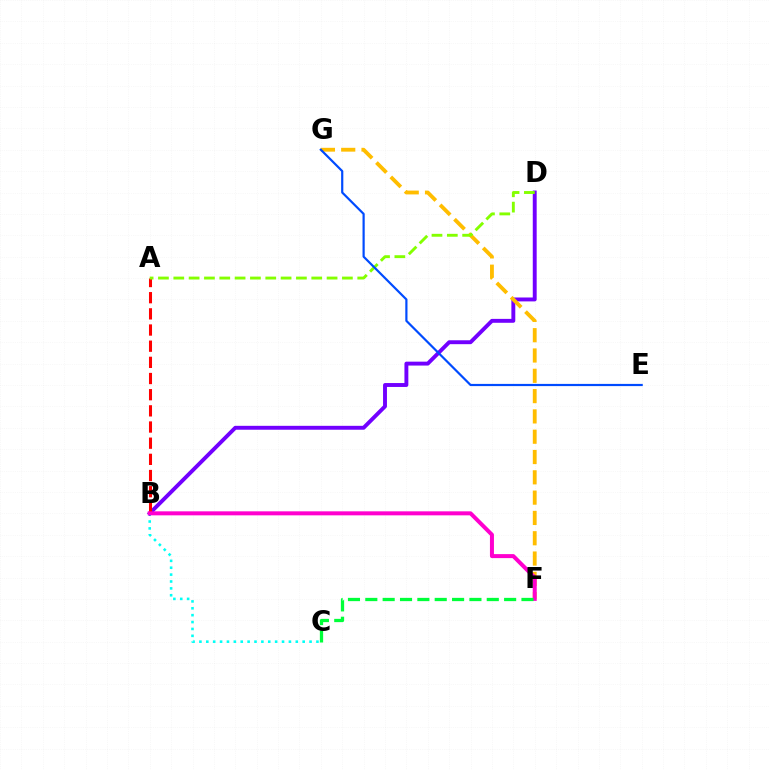{('B', 'C'): [{'color': '#00fff6', 'line_style': 'dotted', 'thickness': 1.87}], ('B', 'D'): [{'color': '#7200ff', 'line_style': 'solid', 'thickness': 2.81}], ('A', 'B'): [{'color': '#ff0000', 'line_style': 'dashed', 'thickness': 2.2}], ('F', 'G'): [{'color': '#ffbd00', 'line_style': 'dashed', 'thickness': 2.76}], ('B', 'F'): [{'color': '#ff00cf', 'line_style': 'solid', 'thickness': 2.88}], ('A', 'D'): [{'color': '#84ff00', 'line_style': 'dashed', 'thickness': 2.08}], ('C', 'F'): [{'color': '#00ff39', 'line_style': 'dashed', 'thickness': 2.36}], ('E', 'G'): [{'color': '#004bff', 'line_style': 'solid', 'thickness': 1.58}]}